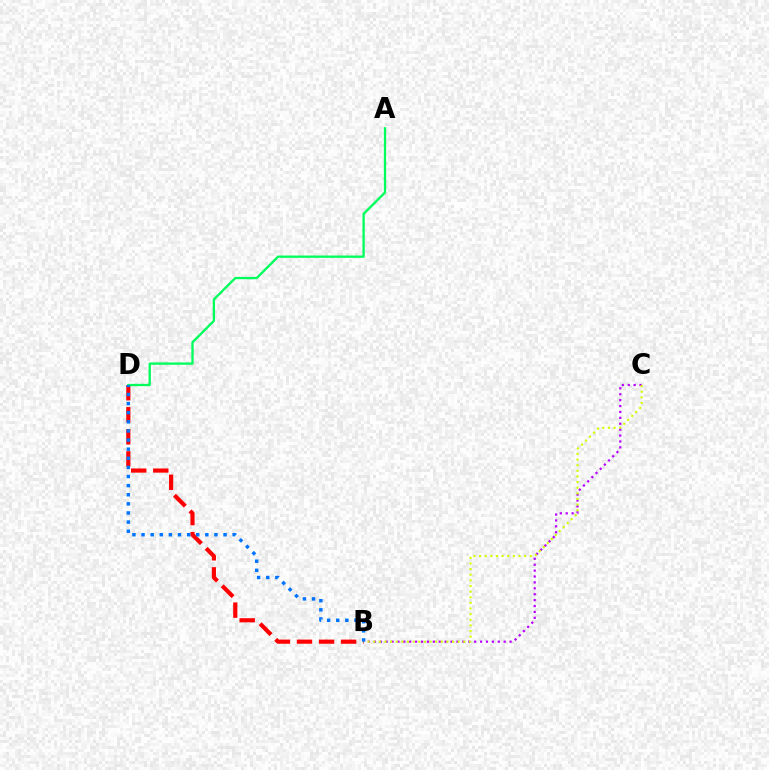{('B', 'D'): [{'color': '#ff0000', 'line_style': 'dashed', 'thickness': 3.0}, {'color': '#0074ff', 'line_style': 'dotted', 'thickness': 2.48}], ('A', 'D'): [{'color': '#00ff5c', 'line_style': 'solid', 'thickness': 1.67}], ('B', 'C'): [{'color': '#b900ff', 'line_style': 'dotted', 'thickness': 1.6}, {'color': '#d1ff00', 'line_style': 'dotted', 'thickness': 1.53}]}